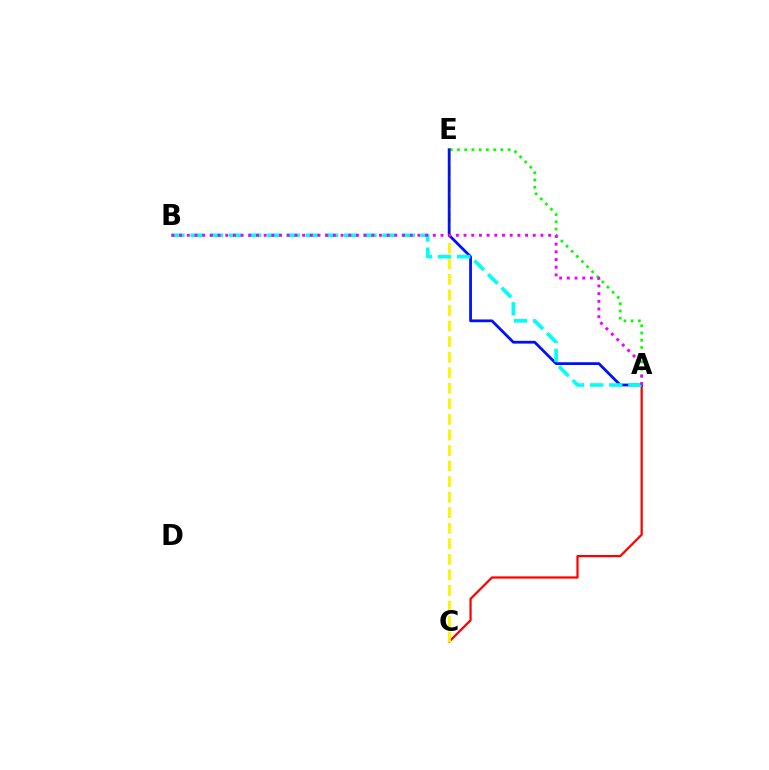{('A', 'E'): [{'color': '#08ff00', 'line_style': 'dotted', 'thickness': 1.97}, {'color': '#0010ff', 'line_style': 'solid', 'thickness': 2.0}], ('A', 'C'): [{'color': '#ff0000', 'line_style': 'solid', 'thickness': 1.62}], ('C', 'E'): [{'color': '#fcf500', 'line_style': 'dashed', 'thickness': 2.11}], ('A', 'B'): [{'color': '#00fff6', 'line_style': 'dashed', 'thickness': 2.61}, {'color': '#ee00ff', 'line_style': 'dotted', 'thickness': 2.09}]}